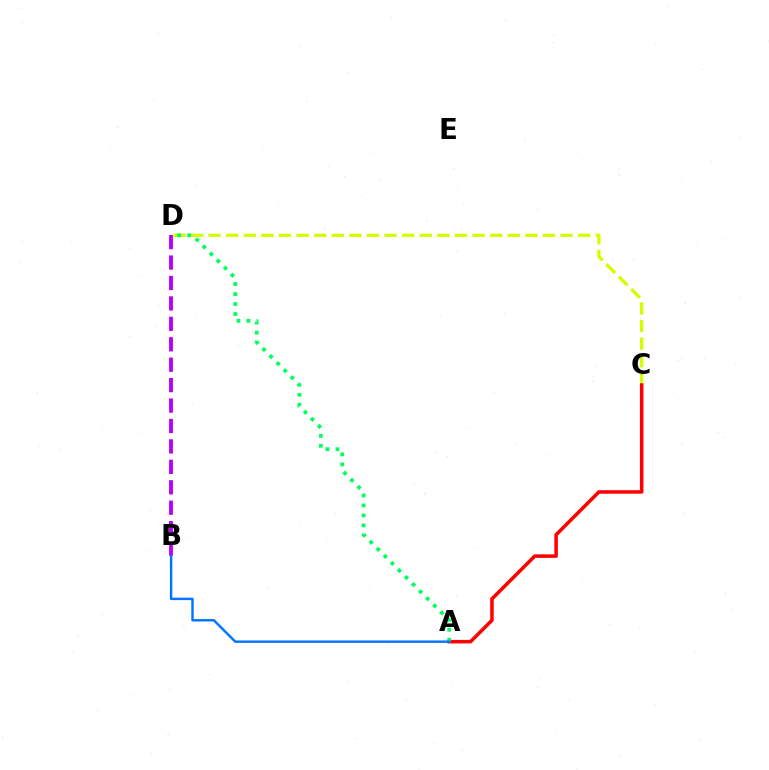{('C', 'D'): [{'color': '#d1ff00', 'line_style': 'dashed', 'thickness': 2.39}], ('A', 'C'): [{'color': '#ff0000', 'line_style': 'solid', 'thickness': 2.53}], ('B', 'D'): [{'color': '#b900ff', 'line_style': 'dashed', 'thickness': 2.78}], ('A', 'D'): [{'color': '#00ff5c', 'line_style': 'dotted', 'thickness': 2.71}], ('A', 'B'): [{'color': '#0074ff', 'line_style': 'solid', 'thickness': 1.75}]}